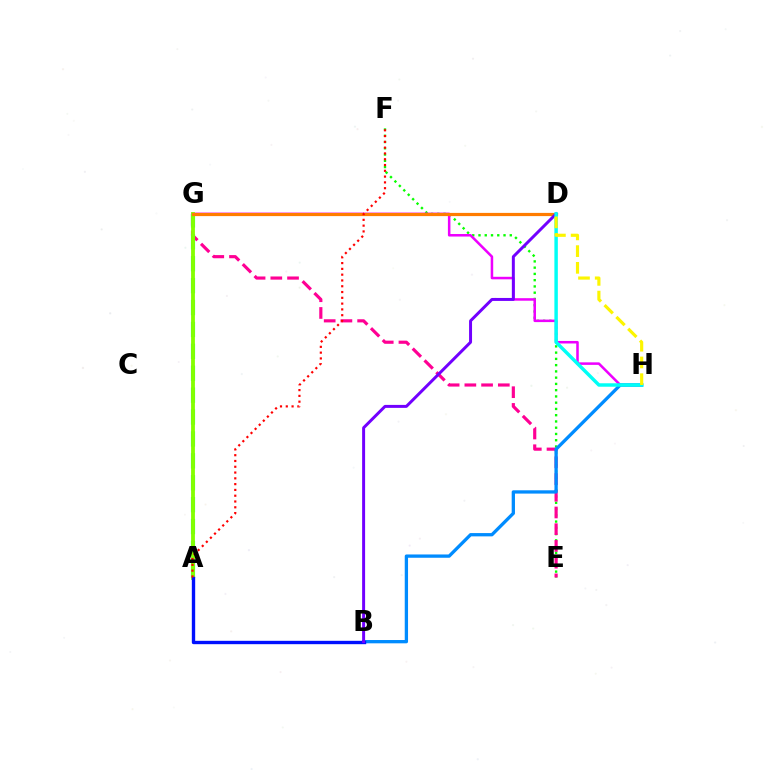{('E', 'F'): [{'color': '#08ff00', 'line_style': 'dotted', 'thickness': 1.7}], ('G', 'H'): [{'color': '#ee00ff', 'line_style': 'solid', 'thickness': 1.82}], ('E', 'G'): [{'color': '#ff0094', 'line_style': 'dashed', 'thickness': 2.27}], ('A', 'G'): [{'color': '#00ff74', 'line_style': 'dashed', 'thickness': 2.98}, {'color': '#84ff00', 'line_style': 'solid', 'thickness': 2.75}], ('B', 'H'): [{'color': '#008cff', 'line_style': 'solid', 'thickness': 2.37}], ('D', 'G'): [{'color': '#ff7c00', 'line_style': 'solid', 'thickness': 2.31}], ('A', 'B'): [{'color': '#0010ff', 'line_style': 'solid', 'thickness': 2.42}], ('B', 'D'): [{'color': '#7200ff', 'line_style': 'solid', 'thickness': 2.14}], ('A', 'F'): [{'color': '#ff0000', 'line_style': 'dotted', 'thickness': 1.57}], ('D', 'H'): [{'color': '#00fff6', 'line_style': 'solid', 'thickness': 2.49}, {'color': '#fcf500', 'line_style': 'dashed', 'thickness': 2.27}]}